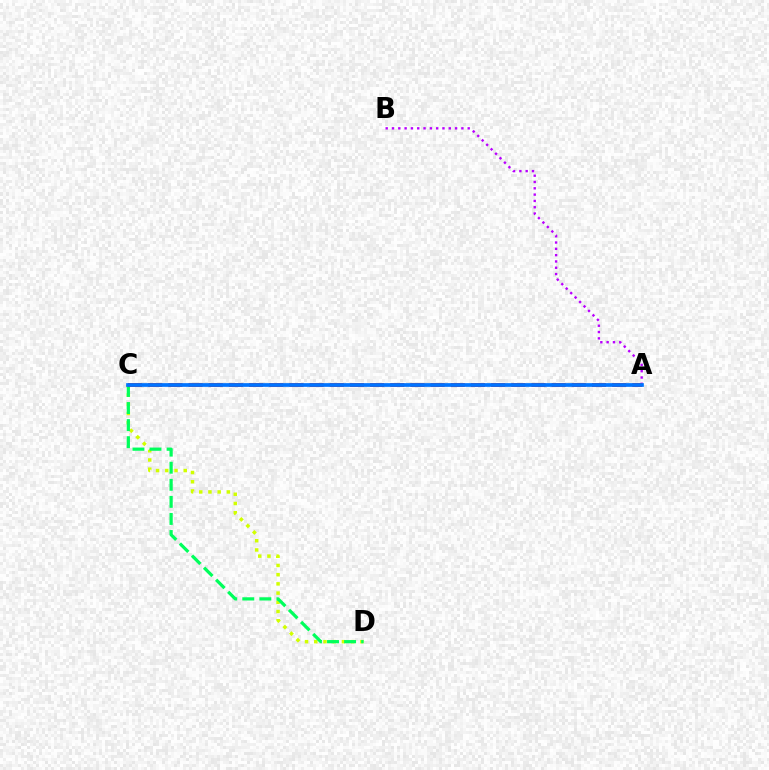{('C', 'D'): [{'color': '#d1ff00', 'line_style': 'dotted', 'thickness': 2.5}, {'color': '#00ff5c', 'line_style': 'dashed', 'thickness': 2.32}], ('A', 'B'): [{'color': '#b900ff', 'line_style': 'dotted', 'thickness': 1.71}], ('A', 'C'): [{'color': '#ff0000', 'line_style': 'dashed', 'thickness': 2.74}, {'color': '#0074ff', 'line_style': 'solid', 'thickness': 2.66}]}